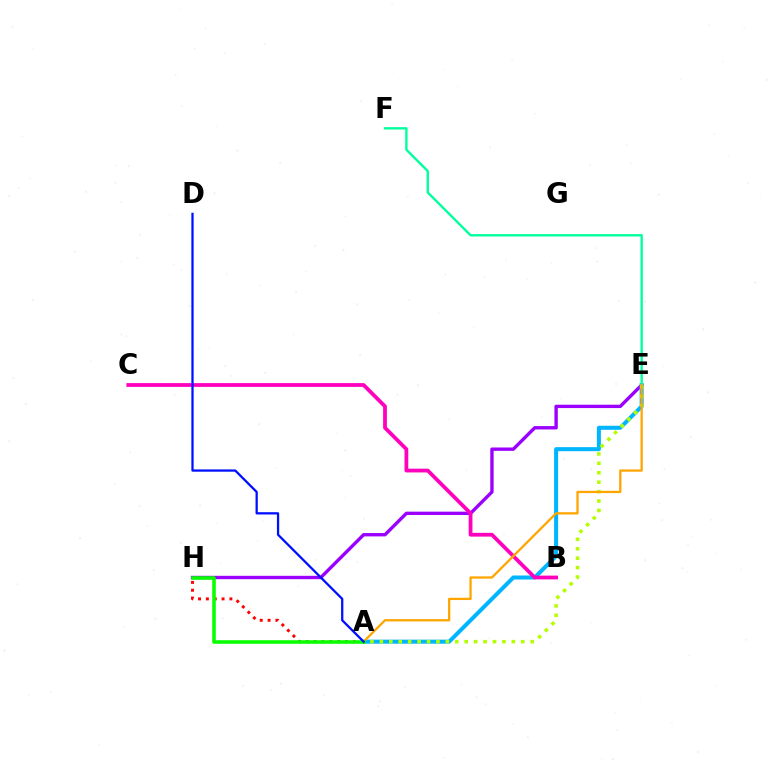{('A', 'H'): [{'color': '#ff0000', 'line_style': 'dotted', 'thickness': 2.13}, {'color': '#08ff00', 'line_style': 'solid', 'thickness': 2.57}], ('E', 'H'): [{'color': '#9b00ff', 'line_style': 'solid', 'thickness': 2.42}], ('A', 'E'): [{'color': '#00b5ff', 'line_style': 'solid', 'thickness': 2.9}, {'color': '#b3ff00', 'line_style': 'dotted', 'thickness': 2.56}, {'color': '#ffa500', 'line_style': 'solid', 'thickness': 1.64}], ('E', 'F'): [{'color': '#00ff9d', 'line_style': 'solid', 'thickness': 1.7}], ('B', 'C'): [{'color': '#ff00bd', 'line_style': 'solid', 'thickness': 2.72}], ('A', 'D'): [{'color': '#0010ff', 'line_style': 'solid', 'thickness': 1.64}]}